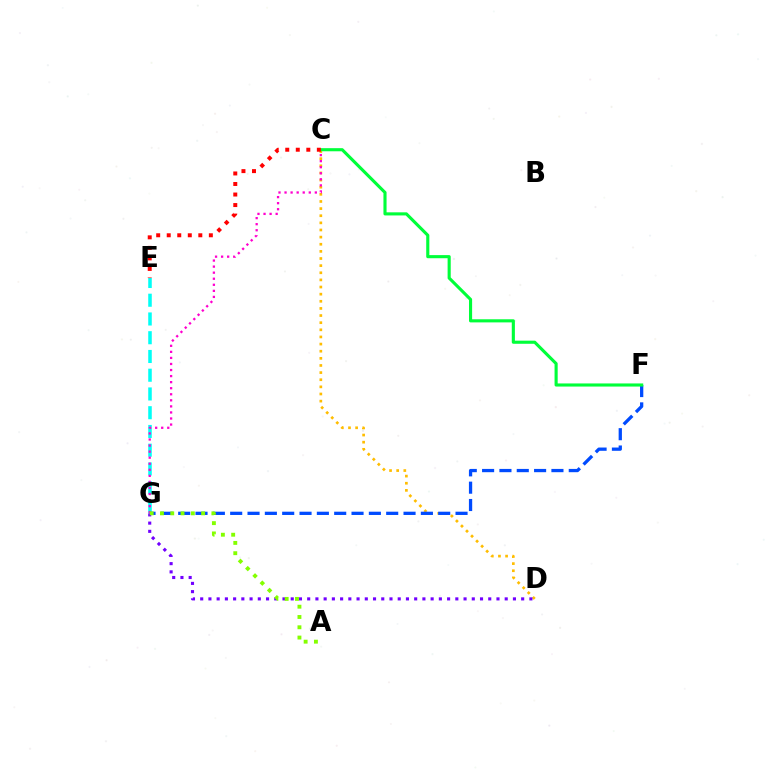{('E', 'G'): [{'color': '#00fff6', 'line_style': 'dashed', 'thickness': 2.55}], ('C', 'D'): [{'color': '#ffbd00', 'line_style': 'dotted', 'thickness': 1.94}], ('F', 'G'): [{'color': '#004bff', 'line_style': 'dashed', 'thickness': 2.35}], ('C', 'G'): [{'color': '#ff00cf', 'line_style': 'dotted', 'thickness': 1.65}], ('D', 'G'): [{'color': '#7200ff', 'line_style': 'dotted', 'thickness': 2.24}], ('C', 'F'): [{'color': '#00ff39', 'line_style': 'solid', 'thickness': 2.24}], ('A', 'G'): [{'color': '#84ff00', 'line_style': 'dotted', 'thickness': 2.8}], ('C', 'E'): [{'color': '#ff0000', 'line_style': 'dotted', 'thickness': 2.86}]}